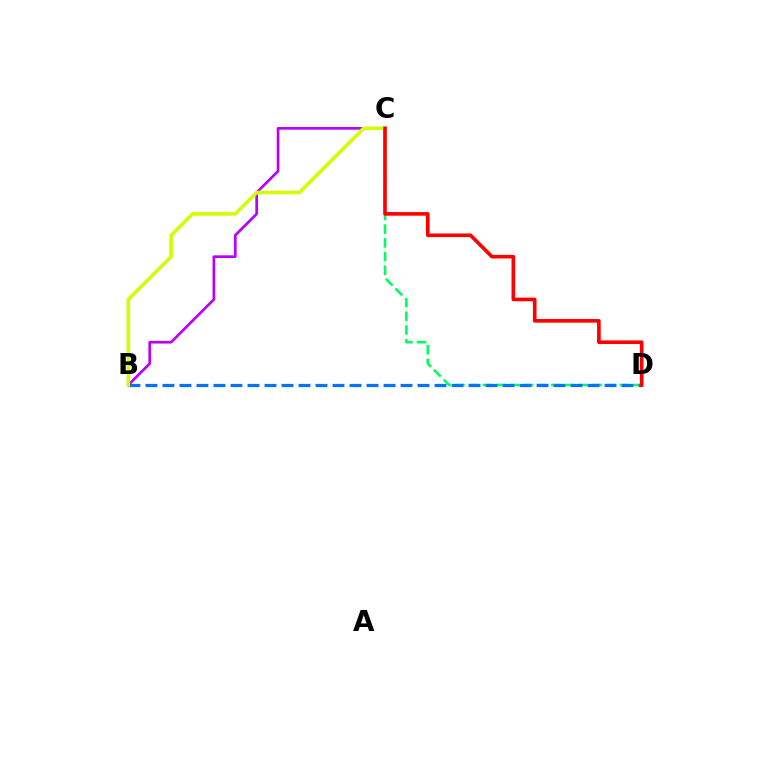{('C', 'D'): [{'color': '#00ff5c', 'line_style': 'dashed', 'thickness': 1.86}, {'color': '#ff0000', 'line_style': 'solid', 'thickness': 2.61}], ('B', 'D'): [{'color': '#0074ff', 'line_style': 'dashed', 'thickness': 2.31}], ('B', 'C'): [{'color': '#b900ff', 'line_style': 'solid', 'thickness': 1.93}, {'color': '#d1ff00', 'line_style': 'solid', 'thickness': 2.57}]}